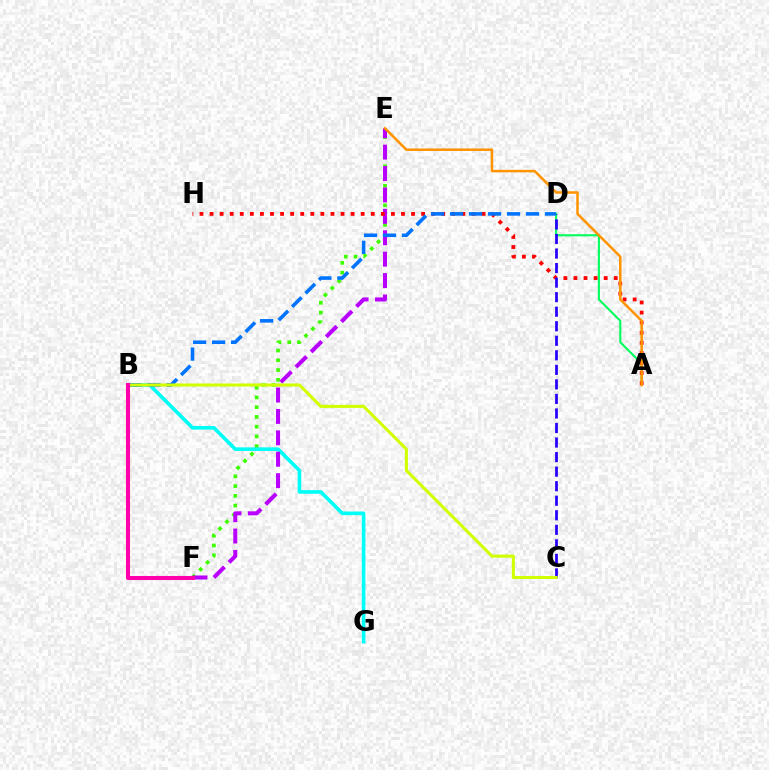{('A', 'D'): [{'color': '#00ff5c', 'line_style': 'solid', 'thickness': 1.5}], ('E', 'F'): [{'color': '#3dff00', 'line_style': 'dotted', 'thickness': 2.65}, {'color': '#b900ff', 'line_style': 'dashed', 'thickness': 2.91}], ('B', 'G'): [{'color': '#00fff6', 'line_style': 'solid', 'thickness': 2.62}], ('A', 'H'): [{'color': '#ff0000', 'line_style': 'dotted', 'thickness': 2.74}], ('C', 'D'): [{'color': '#2500ff', 'line_style': 'dashed', 'thickness': 1.98}], ('B', 'D'): [{'color': '#0074ff', 'line_style': 'dashed', 'thickness': 2.58}], ('A', 'E'): [{'color': '#ff9400', 'line_style': 'solid', 'thickness': 1.82}], ('B', 'C'): [{'color': '#d1ff00', 'line_style': 'solid', 'thickness': 2.2}], ('B', 'F'): [{'color': '#ff00ac', 'line_style': 'solid', 'thickness': 2.93}]}